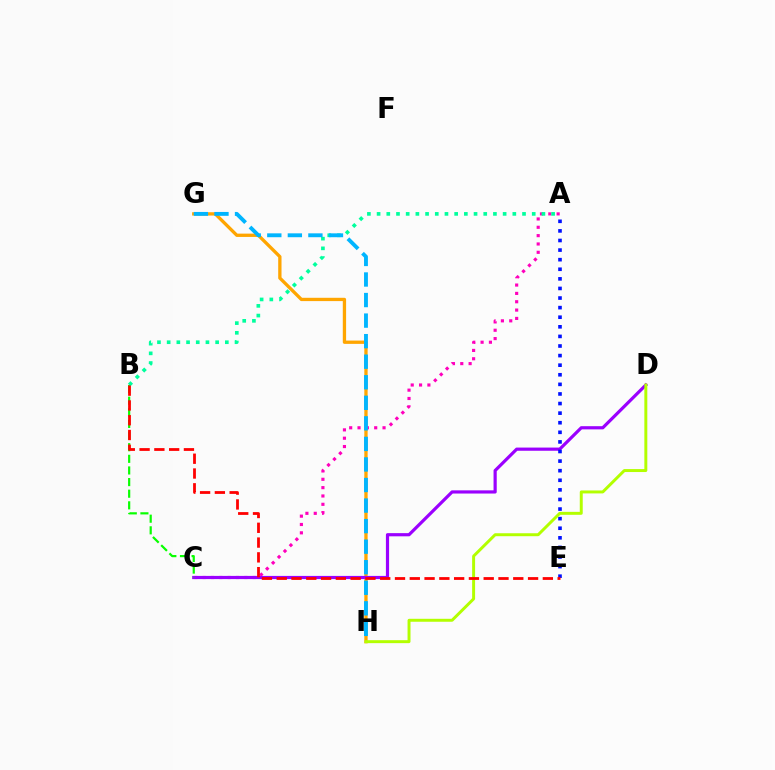{('A', 'C'): [{'color': '#ff00bd', 'line_style': 'dotted', 'thickness': 2.27}], ('G', 'H'): [{'color': '#ffa500', 'line_style': 'solid', 'thickness': 2.38}, {'color': '#00b5ff', 'line_style': 'dashed', 'thickness': 2.79}], ('C', 'D'): [{'color': '#9b00ff', 'line_style': 'solid', 'thickness': 2.29}], ('A', 'E'): [{'color': '#0010ff', 'line_style': 'dotted', 'thickness': 2.61}], ('B', 'C'): [{'color': '#08ff00', 'line_style': 'dashed', 'thickness': 1.58}], ('A', 'B'): [{'color': '#00ff9d', 'line_style': 'dotted', 'thickness': 2.63}], ('D', 'H'): [{'color': '#b3ff00', 'line_style': 'solid', 'thickness': 2.13}], ('B', 'E'): [{'color': '#ff0000', 'line_style': 'dashed', 'thickness': 2.01}]}